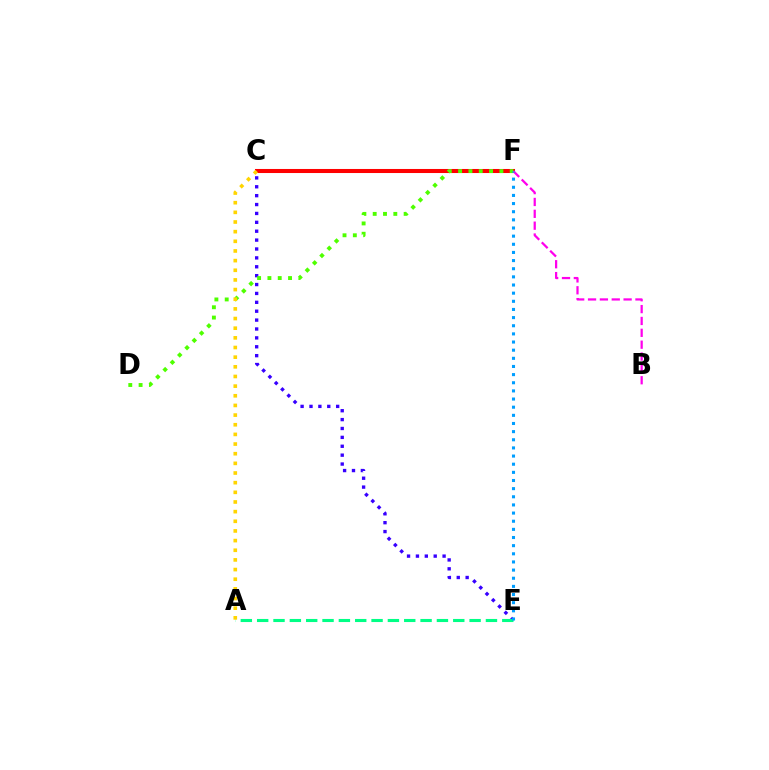{('C', 'E'): [{'color': '#3700ff', 'line_style': 'dotted', 'thickness': 2.42}], ('C', 'F'): [{'color': '#ff0000', 'line_style': 'solid', 'thickness': 2.92}], ('B', 'F'): [{'color': '#ff00ed', 'line_style': 'dashed', 'thickness': 1.61}], ('A', 'E'): [{'color': '#00ff86', 'line_style': 'dashed', 'thickness': 2.22}], ('D', 'F'): [{'color': '#4fff00', 'line_style': 'dotted', 'thickness': 2.8}], ('E', 'F'): [{'color': '#009eff', 'line_style': 'dotted', 'thickness': 2.21}], ('A', 'C'): [{'color': '#ffd500', 'line_style': 'dotted', 'thickness': 2.62}]}